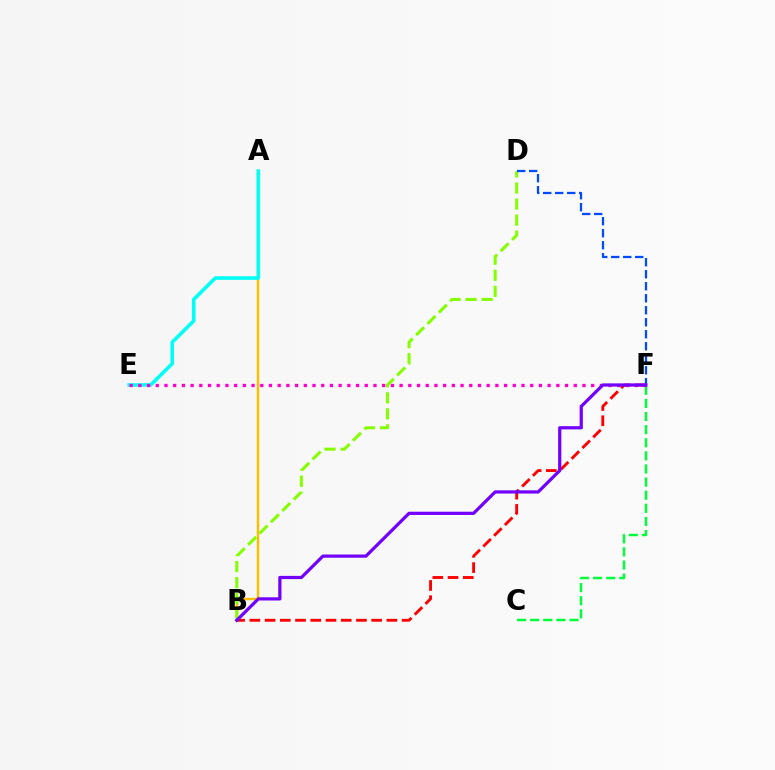{('A', 'B'): [{'color': '#ffbd00', 'line_style': 'solid', 'thickness': 1.75}], ('A', 'E'): [{'color': '#00fff6', 'line_style': 'solid', 'thickness': 2.57}], ('B', 'D'): [{'color': '#84ff00', 'line_style': 'dashed', 'thickness': 2.18}], ('B', 'F'): [{'color': '#ff0000', 'line_style': 'dashed', 'thickness': 2.07}, {'color': '#7200ff', 'line_style': 'solid', 'thickness': 2.31}], ('D', 'F'): [{'color': '#004bff', 'line_style': 'dashed', 'thickness': 1.63}], ('C', 'F'): [{'color': '#00ff39', 'line_style': 'dashed', 'thickness': 1.78}], ('E', 'F'): [{'color': '#ff00cf', 'line_style': 'dotted', 'thickness': 2.37}]}